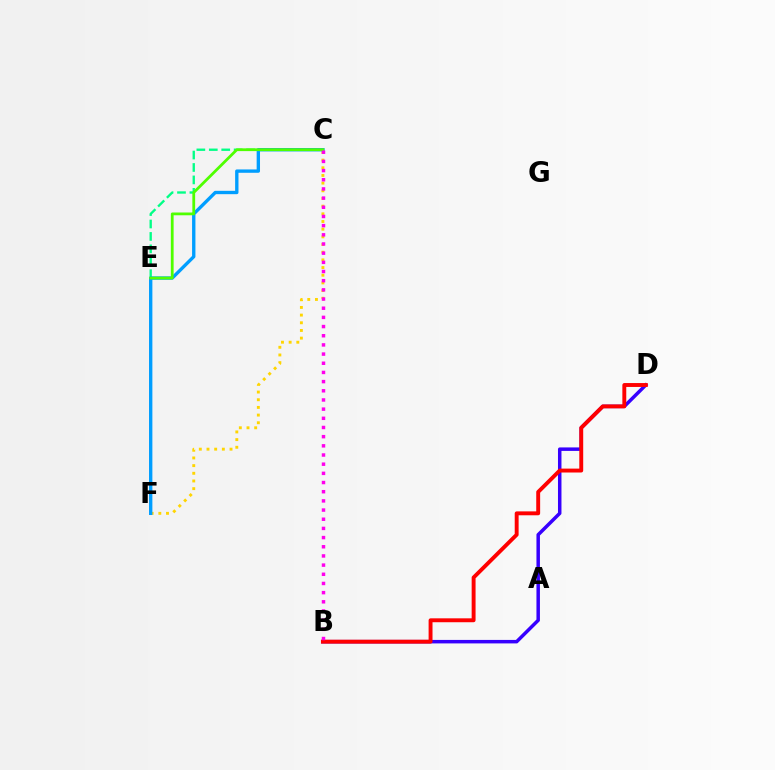{('B', 'D'): [{'color': '#3700ff', 'line_style': 'solid', 'thickness': 2.51}, {'color': '#ff0000', 'line_style': 'solid', 'thickness': 2.81}], ('C', 'E'): [{'color': '#00ff86', 'line_style': 'dashed', 'thickness': 1.69}, {'color': '#4fff00', 'line_style': 'solid', 'thickness': 2.0}], ('C', 'F'): [{'color': '#ffd500', 'line_style': 'dotted', 'thickness': 2.09}, {'color': '#009eff', 'line_style': 'solid', 'thickness': 2.41}], ('B', 'C'): [{'color': '#ff00ed', 'line_style': 'dotted', 'thickness': 2.49}]}